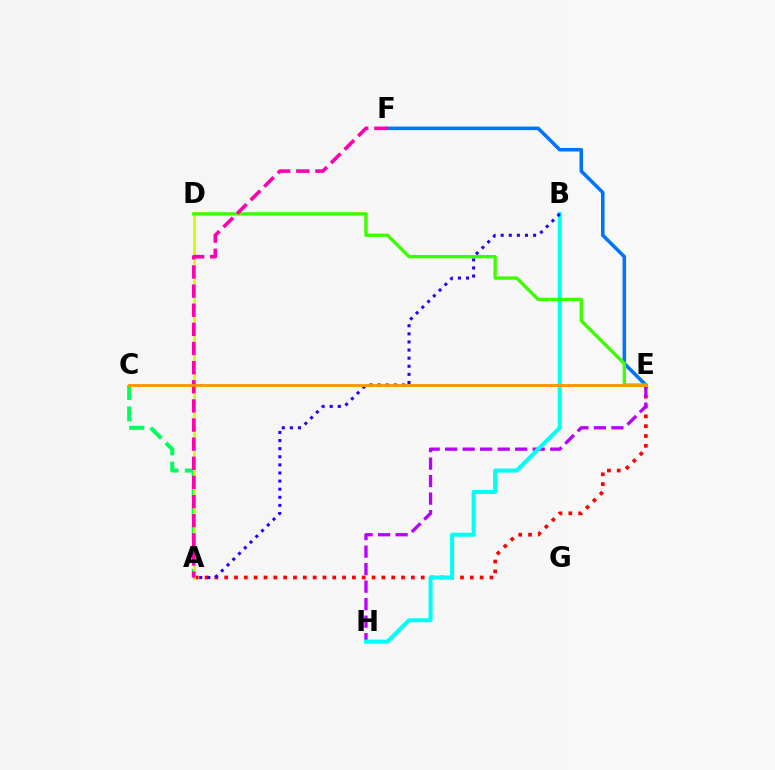{('A', 'E'): [{'color': '#ff0000', 'line_style': 'dotted', 'thickness': 2.67}], ('A', 'C'): [{'color': '#00ff5c', 'line_style': 'dashed', 'thickness': 2.91}], ('A', 'D'): [{'color': '#d1ff00', 'line_style': 'solid', 'thickness': 2.08}], ('E', 'H'): [{'color': '#b900ff', 'line_style': 'dashed', 'thickness': 2.38}], ('B', 'H'): [{'color': '#00fff6', 'line_style': 'solid', 'thickness': 2.91}], ('A', 'B'): [{'color': '#2500ff', 'line_style': 'dotted', 'thickness': 2.2}], ('E', 'F'): [{'color': '#0074ff', 'line_style': 'solid', 'thickness': 2.56}], ('D', 'E'): [{'color': '#3dff00', 'line_style': 'solid', 'thickness': 2.42}], ('A', 'F'): [{'color': '#ff00ac', 'line_style': 'dashed', 'thickness': 2.6}], ('C', 'E'): [{'color': '#ff9400', 'line_style': 'solid', 'thickness': 2.04}]}